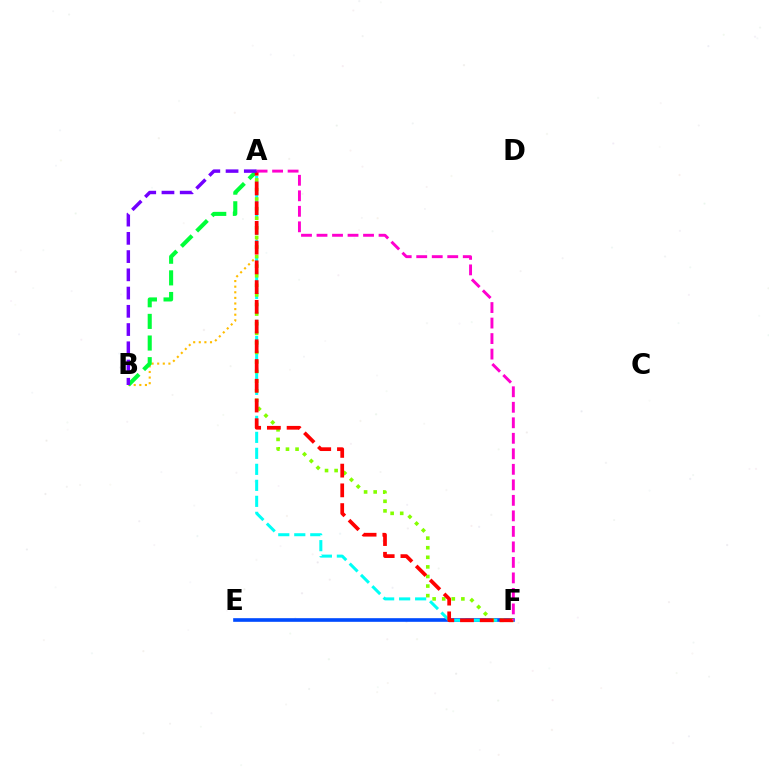{('E', 'F'): [{'color': '#004bff', 'line_style': 'solid', 'thickness': 2.62}], ('A', 'B'): [{'color': '#ffbd00', 'line_style': 'dotted', 'thickness': 1.52}, {'color': '#00ff39', 'line_style': 'dashed', 'thickness': 2.94}, {'color': '#7200ff', 'line_style': 'dashed', 'thickness': 2.48}], ('A', 'F'): [{'color': '#00fff6', 'line_style': 'dashed', 'thickness': 2.17}, {'color': '#84ff00', 'line_style': 'dotted', 'thickness': 2.6}, {'color': '#ff0000', 'line_style': 'dashed', 'thickness': 2.68}, {'color': '#ff00cf', 'line_style': 'dashed', 'thickness': 2.11}]}